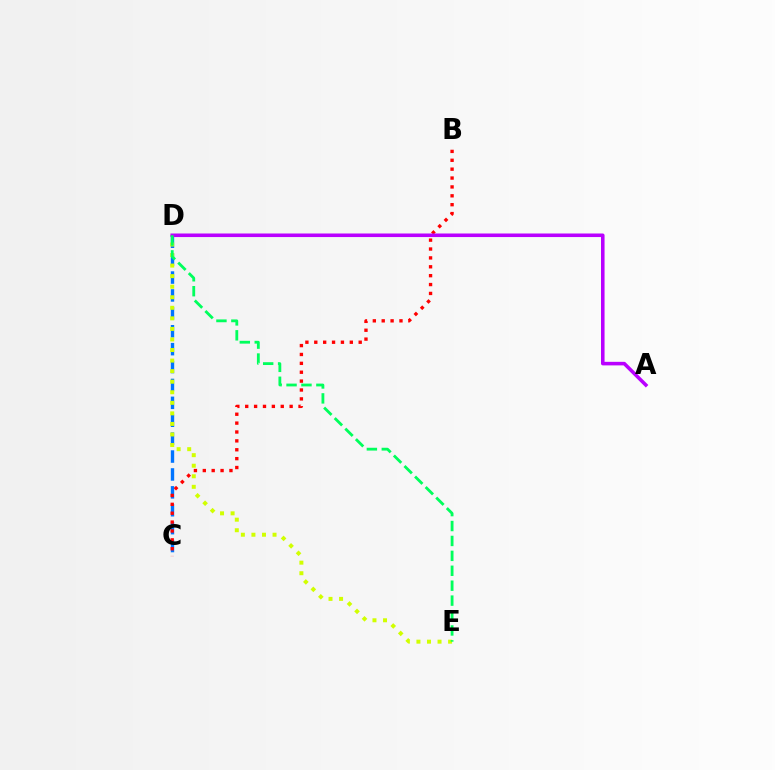{('C', 'D'): [{'color': '#0074ff', 'line_style': 'dashed', 'thickness': 2.43}], ('B', 'C'): [{'color': '#ff0000', 'line_style': 'dotted', 'thickness': 2.41}], ('D', 'E'): [{'color': '#d1ff00', 'line_style': 'dotted', 'thickness': 2.87}, {'color': '#00ff5c', 'line_style': 'dashed', 'thickness': 2.03}], ('A', 'D'): [{'color': '#b900ff', 'line_style': 'solid', 'thickness': 2.56}]}